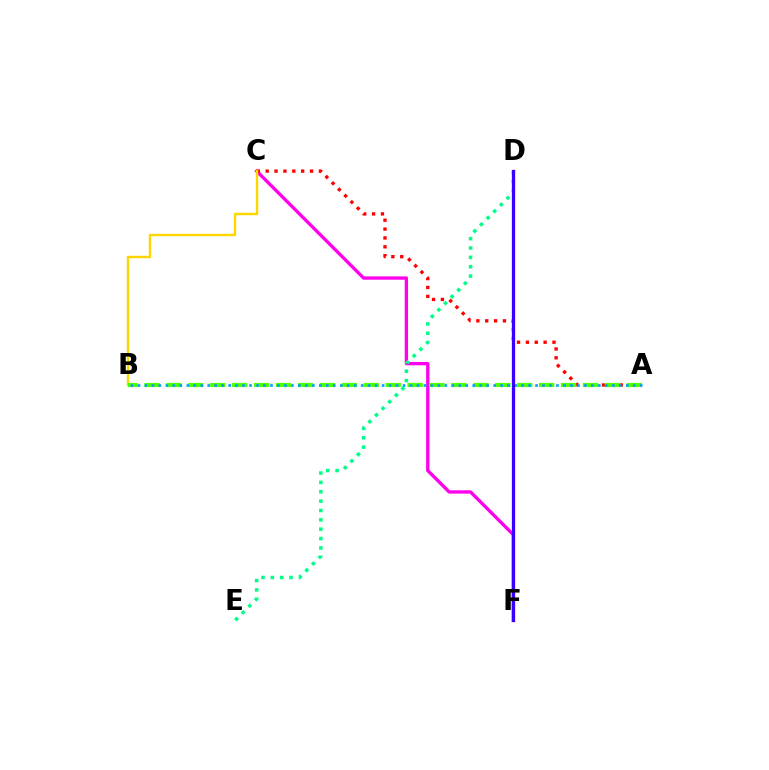{('C', 'F'): [{'color': '#ff00ed', 'line_style': 'solid', 'thickness': 2.39}], ('A', 'C'): [{'color': '#ff0000', 'line_style': 'dotted', 'thickness': 2.41}], ('B', 'C'): [{'color': '#ffd500', 'line_style': 'solid', 'thickness': 1.74}], ('A', 'B'): [{'color': '#4fff00', 'line_style': 'dashed', 'thickness': 2.98}, {'color': '#009eff', 'line_style': 'dotted', 'thickness': 1.9}], ('D', 'E'): [{'color': '#00ff86', 'line_style': 'dotted', 'thickness': 2.54}], ('D', 'F'): [{'color': '#3700ff', 'line_style': 'solid', 'thickness': 2.36}]}